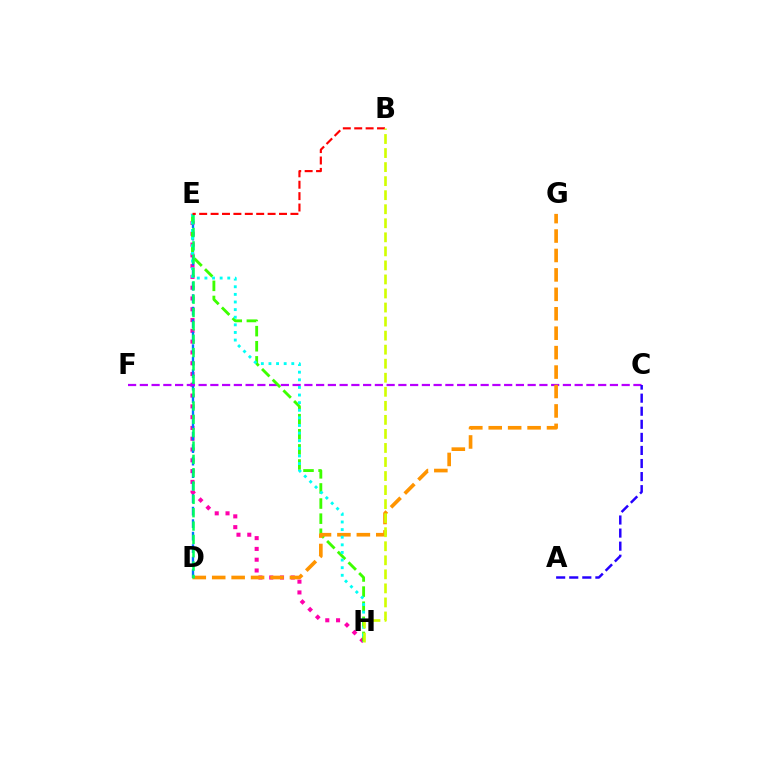{('E', 'H'): [{'color': '#ff00ac', 'line_style': 'dotted', 'thickness': 2.93}, {'color': '#3dff00', 'line_style': 'dashed', 'thickness': 2.05}, {'color': '#00fff6', 'line_style': 'dotted', 'thickness': 2.07}], ('D', 'E'): [{'color': '#0074ff', 'line_style': 'dashed', 'thickness': 1.7}, {'color': '#00ff5c', 'line_style': 'dashed', 'thickness': 1.81}], ('C', 'F'): [{'color': '#b900ff', 'line_style': 'dashed', 'thickness': 1.6}], ('A', 'C'): [{'color': '#2500ff', 'line_style': 'dashed', 'thickness': 1.78}], ('D', 'G'): [{'color': '#ff9400', 'line_style': 'dashed', 'thickness': 2.64}], ('B', 'E'): [{'color': '#ff0000', 'line_style': 'dashed', 'thickness': 1.55}], ('B', 'H'): [{'color': '#d1ff00', 'line_style': 'dashed', 'thickness': 1.91}]}